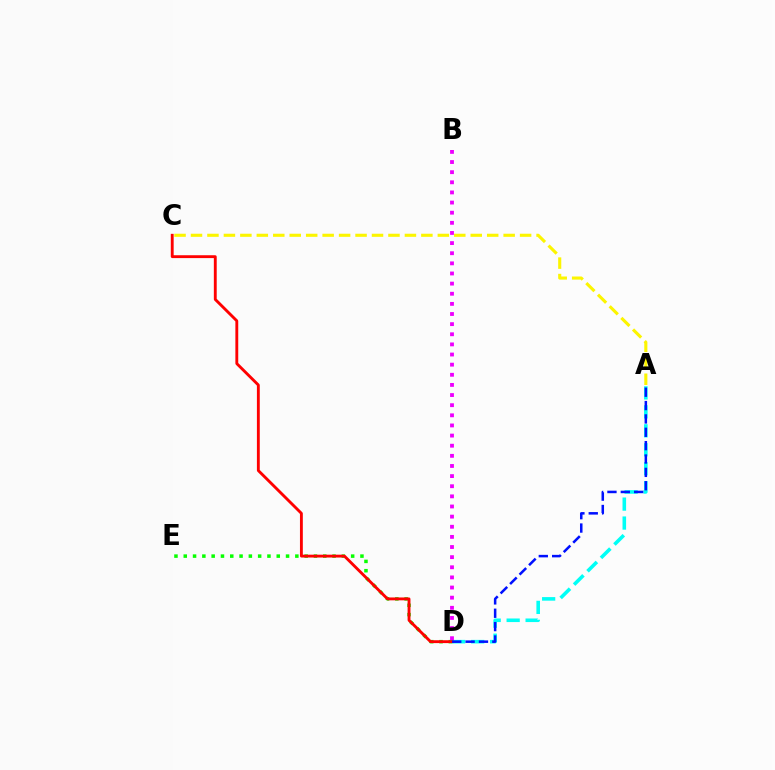{('A', 'D'): [{'color': '#00fff6', 'line_style': 'dashed', 'thickness': 2.58}, {'color': '#0010ff', 'line_style': 'dashed', 'thickness': 1.82}], ('A', 'C'): [{'color': '#fcf500', 'line_style': 'dashed', 'thickness': 2.24}], ('D', 'E'): [{'color': '#08ff00', 'line_style': 'dotted', 'thickness': 2.53}], ('C', 'D'): [{'color': '#ff0000', 'line_style': 'solid', 'thickness': 2.06}], ('B', 'D'): [{'color': '#ee00ff', 'line_style': 'dotted', 'thickness': 2.75}]}